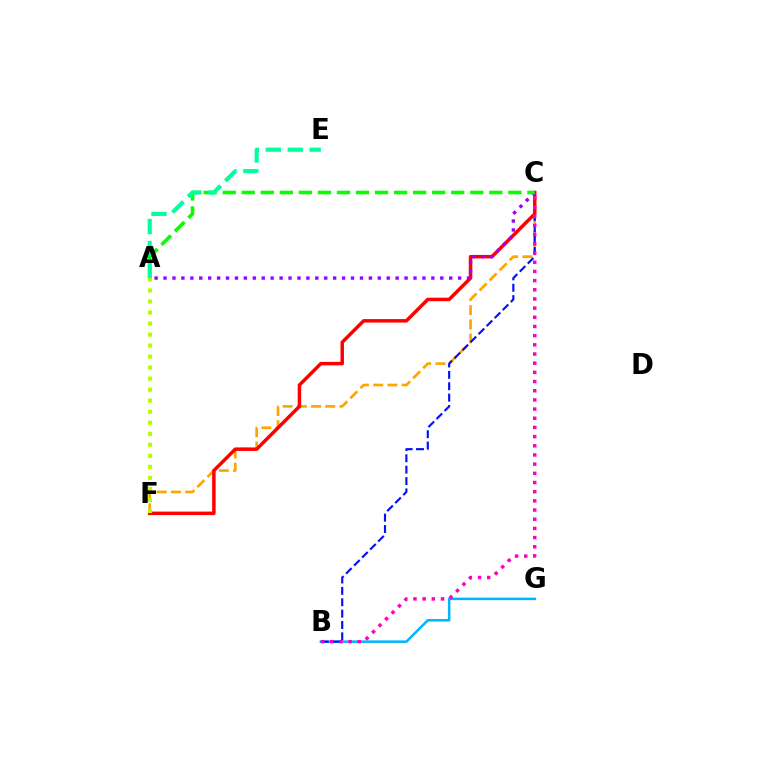{('B', 'G'): [{'color': '#00b5ff', 'line_style': 'solid', 'thickness': 1.82}], ('C', 'F'): [{'color': '#ffa500', 'line_style': 'dashed', 'thickness': 1.93}, {'color': '#ff0000', 'line_style': 'solid', 'thickness': 2.51}], ('B', 'C'): [{'color': '#0010ff', 'line_style': 'dashed', 'thickness': 1.54}, {'color': '#ff00bd', 'line_style': 'dotted', 'thickness': 2.49}], ('A', 'C'): [{'color': '#9b00ff', 'line_style': 'dotted', 'thickness': 2.43}, {'color': '#08ff00', 'line_style': 'dashed', 'thickness': 2.59}], ('A', 'E'): [{'color': '#00ff9d', 'line_style': 'dashed', 'thickness': 2.98}], ('A', 'F'): [{'color': '#b3ff00', 'line_style': 'dotted', 'thickness': 2.99}]}